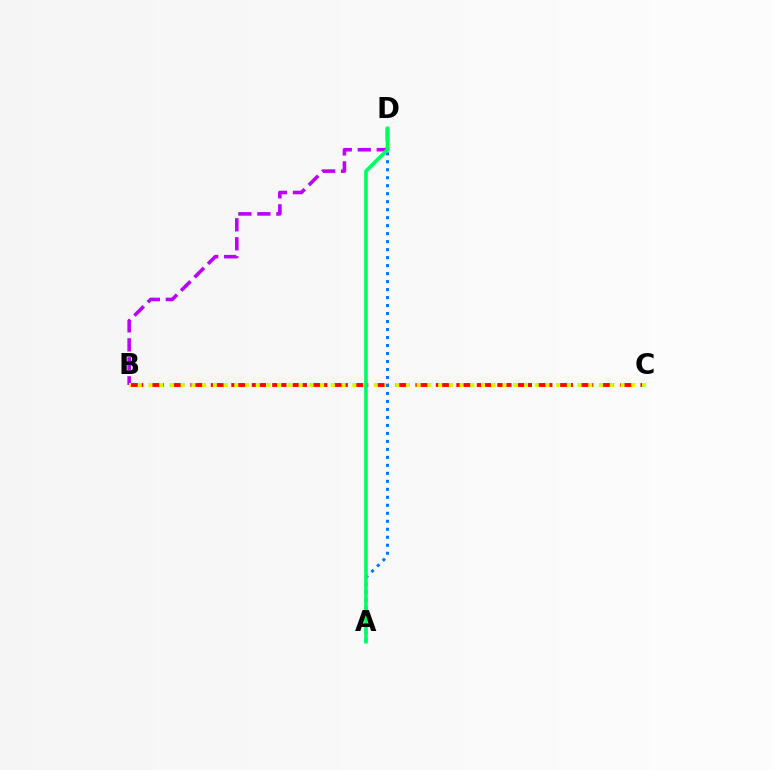{('B', 'C'): [{'color': '#ff0000', 'line_style': 'dashed', 'thickness': 2.78}, {'color': '#d1ff00', 'line_style': 'dotted', 'thickness': 2.91}], ('B', 'D'): [{'color': '#b900ff', 'line_style': 'dashed', 'thickness': 2.58}], ('A', 'D'): [{'color': '#0074ff', 'line_style': 'dotted', 'thickness': 2.17}, {'color': '#00ff5c', 'line_style': 'solid', 'thickness': 2.61}]}